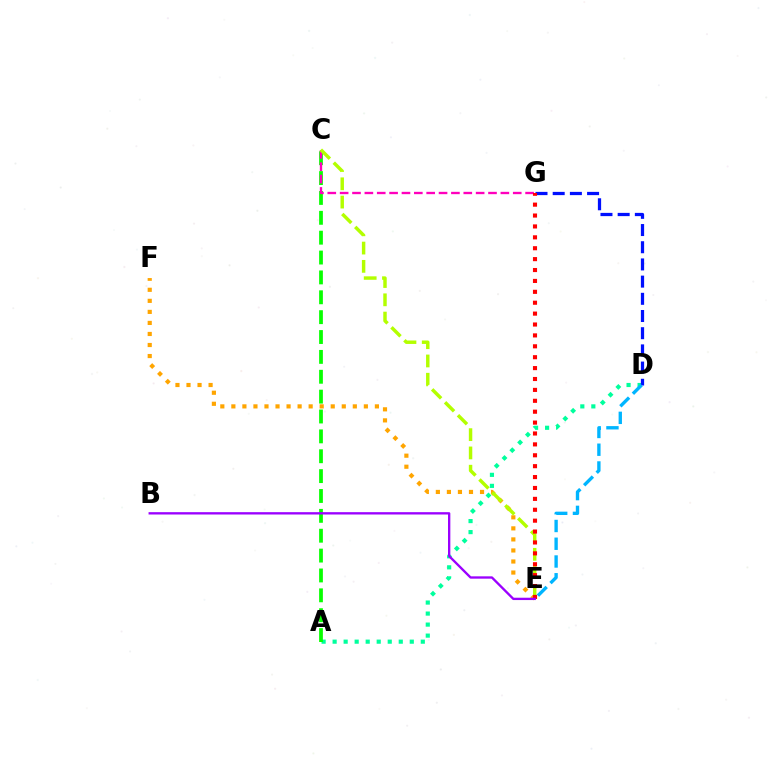{('A', 'D'): [{'color': '#00ff9d', 'line_style': 'dotted', 'thickness': 2.99}], ('A', 'C'): [{'color': '#08ff00', 'line_style': 'dashed', 'thickness': 2.7}], ('D', 'G'): [{'color': '#0010ff', 'line_style': 'dashed', 'thickness': 2.34}], ('C', 'G'): [{'color': '#ff00bd', 'line_style': 'dashed', 'thickness': 1.68}], ('E', 'F'): [{'color': '#ffa500', 'line_style': 'dotted', 'thickness': 3.0}], ('C', 'E'): [{'color': '#b3ff00', 'line_style': 'dashed', 'thickness': 2.48}], ('D', 'E'): [{'color': '#00b5ff', 'line_style': 'dashed', 'thickness': 2.41}], ('E', 'G'): [{'color': '#ff0000', 'line_style': 'dotted', 'thickness': 2.96}], ('B', 'E'): [{'color': '#9b00ff', 'line_style': 'solid', 'thickness': 1.68}]}